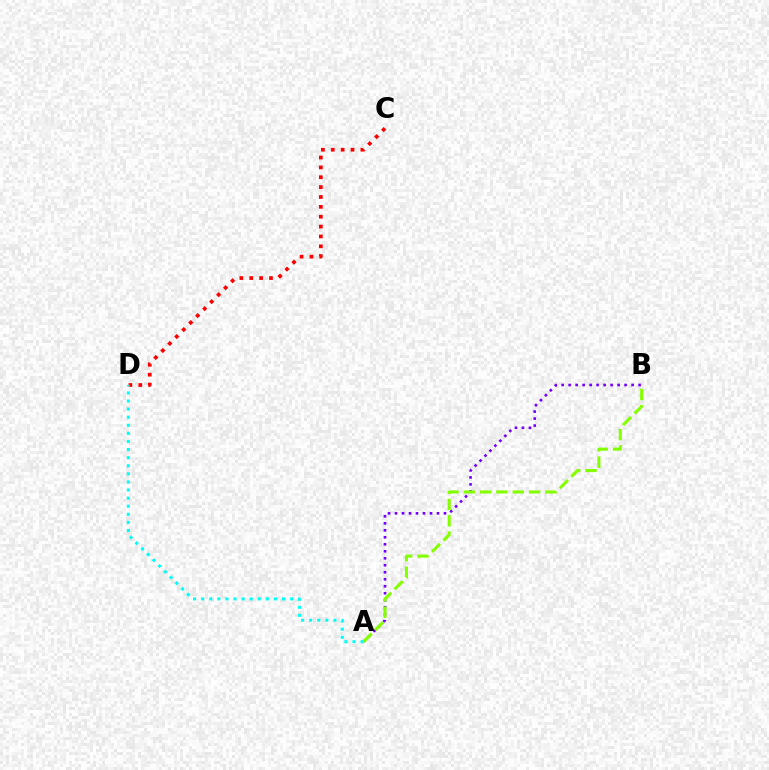{('C', 'D'): [{'color': '#ff0000', 'line_style': 'dotted', 'thickness': 2.68}], ('A', 'B'): [{'color': '#7200ff', 'line_style': 'dotted', 'thickness': 1.9}, {'color': '#84ff00', 'line_style': 'dashed', 'thickness': 2.22}], ('A', 'D'): [{'color': '#00fff6', 'line_style': 'dotted', 'thickness': 2.2}]}